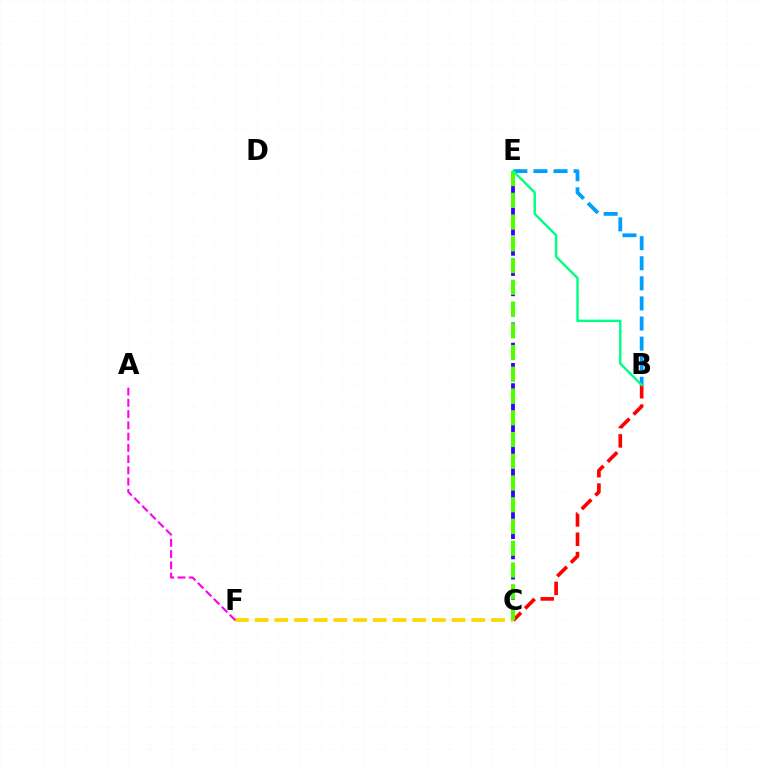{('B', 'C'): [{'color': '#ff0000', 'line_style': 'dashed', 'thickness': 2.63}], ('C', 'F'): [{'color': '#ffd500', 'line_style': 'dashed', 'thickness': 2.68}], ('B', 'E'): [{'color': '#009eff', 'line_style': 'dashed', 'thickness': 2.73}, {'color': '#00ff86', 'line_style': 'solid', 'thickness': 1.74}], ('C', 'E'): [{'color': '#3700ff', 'line_style': 'dashed', 'thickness': 2.75}, {'color': '#4fff00', 'line_style': 'dashed', 'thickness': 2.95}], ('A', 'F'): [{'color': '#ff00ed', 'line_style': 'dashed', 'thickness': 1.53}]}